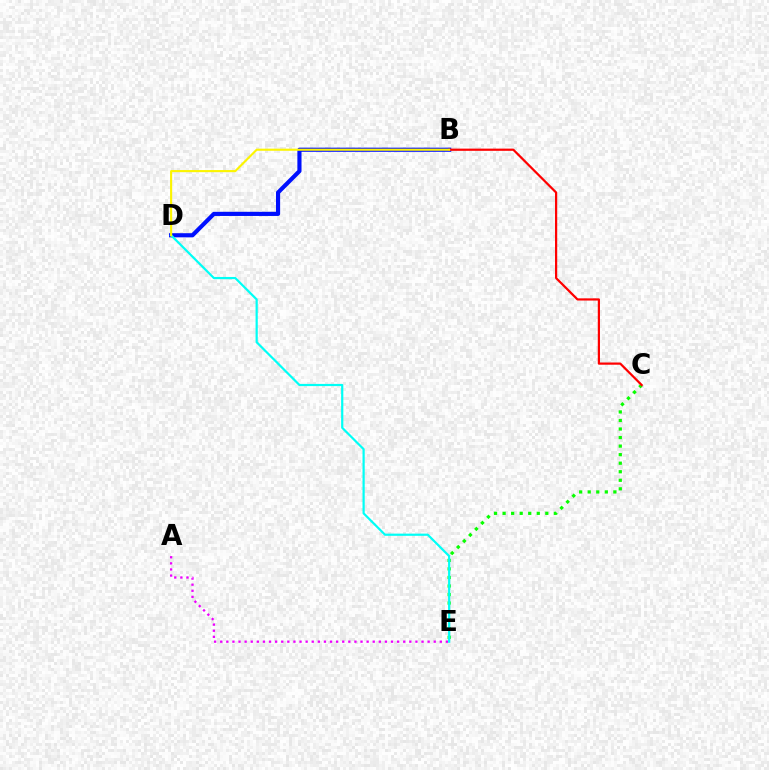{('C', 'E'): [{'color': '#08ff00', 'line_style': 'dotted', 'thickness': 2.32}], ('B', 'D'): [{'color': '#0010ff', 'line_style': 'solid', 'thickness': 2.98}, {'color': '#fcf500', 'line_style': 'solid', 'thickness': 1.53}], ('A', 'E'): [{'color': '#ee00ff', 'line_style': 'dotted', 'thickness': 1.66}], ('D', 'E'): [{'color': '#00fff6', 'line_style': 'solid', 'thickness': 1.58}], ('B', 'C'): [{'color': '#ff0000', 'line_style': 'solid', 'thickness': 1.59}]}